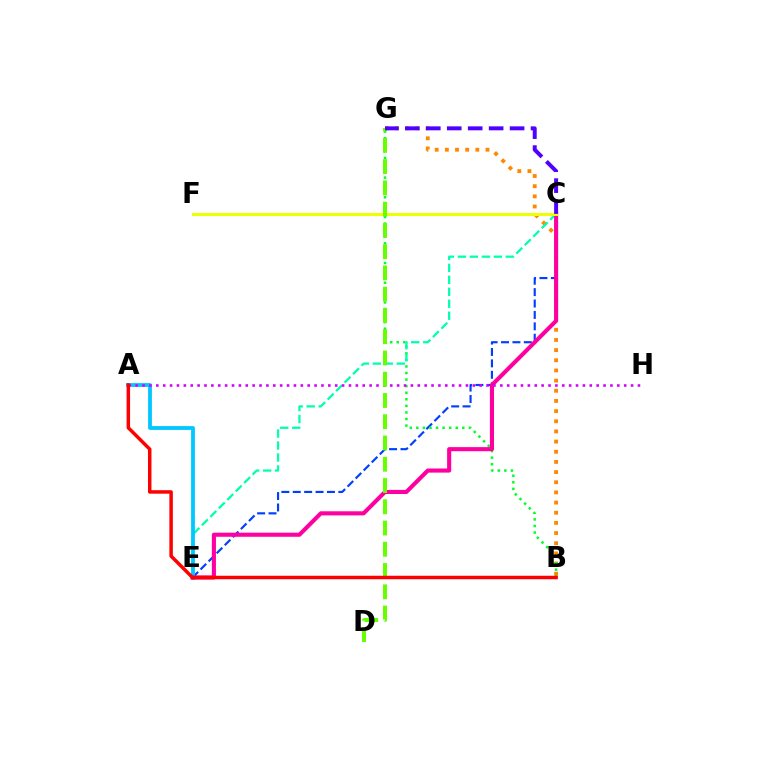{('B', 'G'): [{'color': '#ff8800', 'line_style': 'dotted', 'thickness': 2.76}, {'color': '#00ff27', 'line_style': 'dotted', 'thickness': 1.79}], ('C', 'E'): [{'color': '#003fff', 'line_style': 'dashed', 'thickness': 1.55}, {'color': '#00ffaf', 'line_style': 'dashed', 'thickness': 1.63}, {'color': '#ff00a0', 'line_style': 'solid', 'thickness': 2.95}], ('A', 'E'): [{'color': '#00c7ff', 'line_style': 'solid', 'thickness': 2.74}], ('A', 'H'): [{'color': '#d600ff', 'line_style': 'dotted', 'thickness': 1.87}], ('C', 'F'): [{'color': '#eeff00', 'line_style': 'solid', 'thickness': 2.17}], ('D', 'G'): [{'color': '#66ff00', 'line_style': 'dashed', 'thickness': 2.89}], ('C', 'G'): [{'color': '#4f00ff', 'line_style': 'dashed', 'thickness': 2.85}], ('A', 'B'): [{'color': '#ff0000', 'line_style': 'solid', 'thickness': 2.51}]}